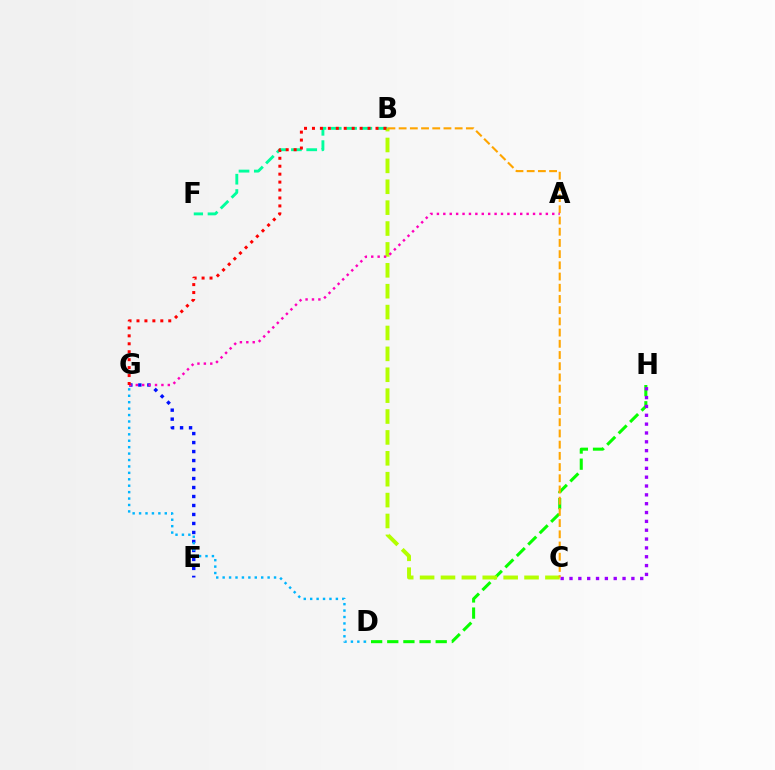{('D', 'H'): [{'color': '#08ff00', 'line_style': 'dashed', 'thickness': 2.19}], ('E', 'G'): [{'color': '#0010ff', 'line_style': 'dotted', 'thickness': 2.44}], ('B', 'F'): [{'color': '#00ff9d', 'line_style': 'dashed', 'thickness': 2.08}], ('D', 'G'): [{'color': '#00b5ff', 'line_style': 'dotted', 'thickness': 1.75}], ('B', 'C'): [{'color': '#b3ff00', 'line_style': 'dashed', 'thickness': 2.84}, {'color': '#ffa500', 'line_style': 'dashed', 'thickness': 1.52}], ('C', 'H'): [{'color': '#9b00ff', 'line_style': 'dotted', 'thickness': 2.4}], ('A', 'G'): [{'color': '#ff00bd', 'line_style': 'dotted', 'thickness': 1.74}], ('B', 'G'): [{'color': '#ff0000', 'line_style': 'dotted', 'thickness': 2.16}]}